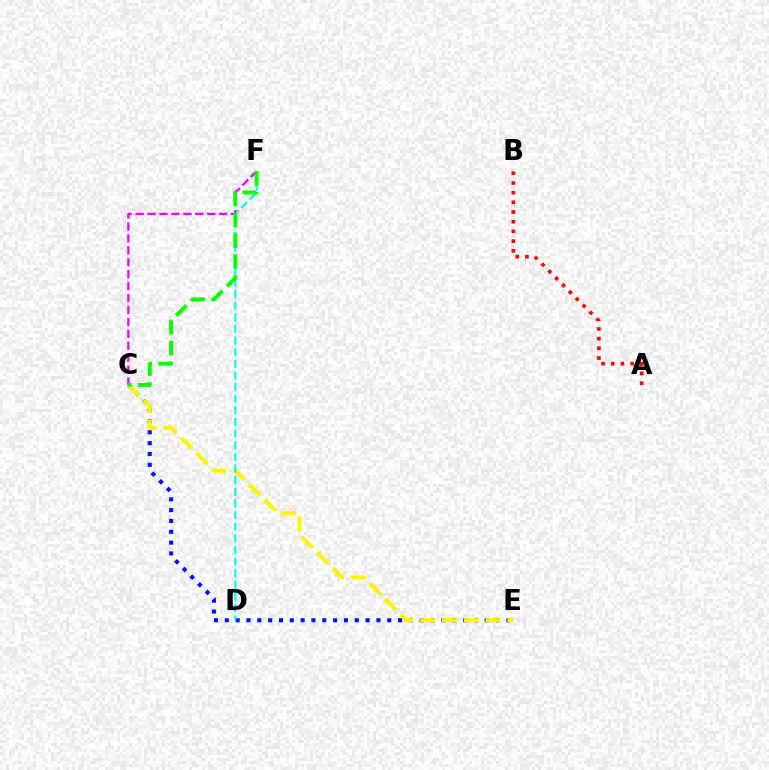{('C', 'E'): [{'color': '#0010ff', 'line_style': 'dotted', 'thickness': 2.94}, {'color': '#fcf500', 'line_style': 'dashed', 'thickness': 2.96}], ('A', 'B'): [{'color': '#ff0000', 'line_style': 'dotted', 'thickness': 2.64}], ('D', 'F'): [{'color': '#00fff6', 'line_style': 'dashed', 'thickness': 1.58}], ('C', 'F'): [{'color': '#ee00ff', 'line_style': 'dashed', 'thickness': 1.62}, {'color': '#08ff00', 'line_style': 'dashed', 'thickness': 2.84}]}